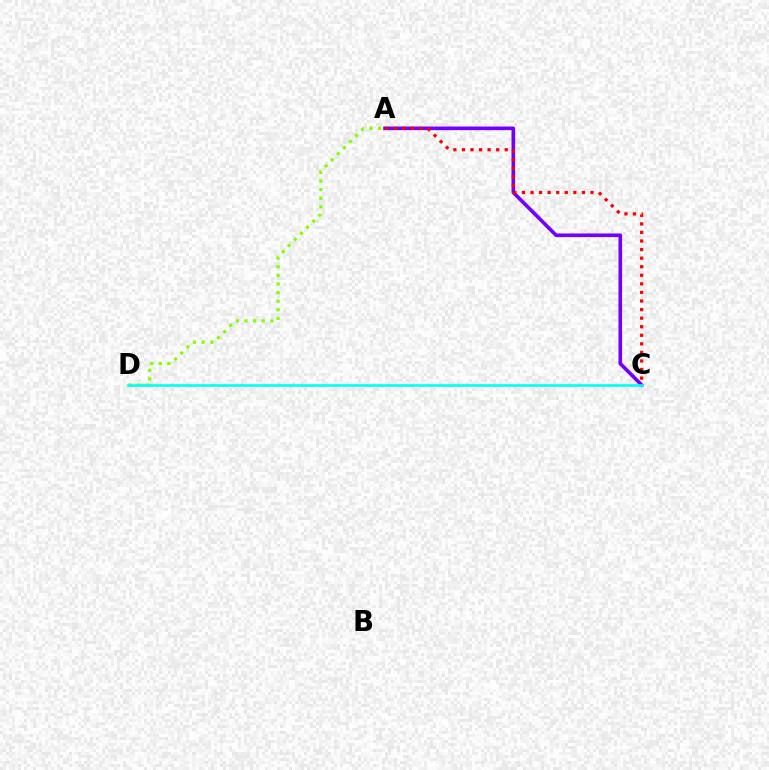{('A', 'D'): [{'color': '#84ff00', 'line_style': 'dotted', 'thickness': 2.34}], ('A', 'C'): [{'color': '#7200ff', 'line_style': 'solid', 'thickness': 2.61}, {'color': '#ff0000', 'line_style': 'dotted', 'thickness': 2.33}], ('C', 'D'): [{'color': '#00fff6', 'line_style': 'solid', 'thickness': 1.88}]}